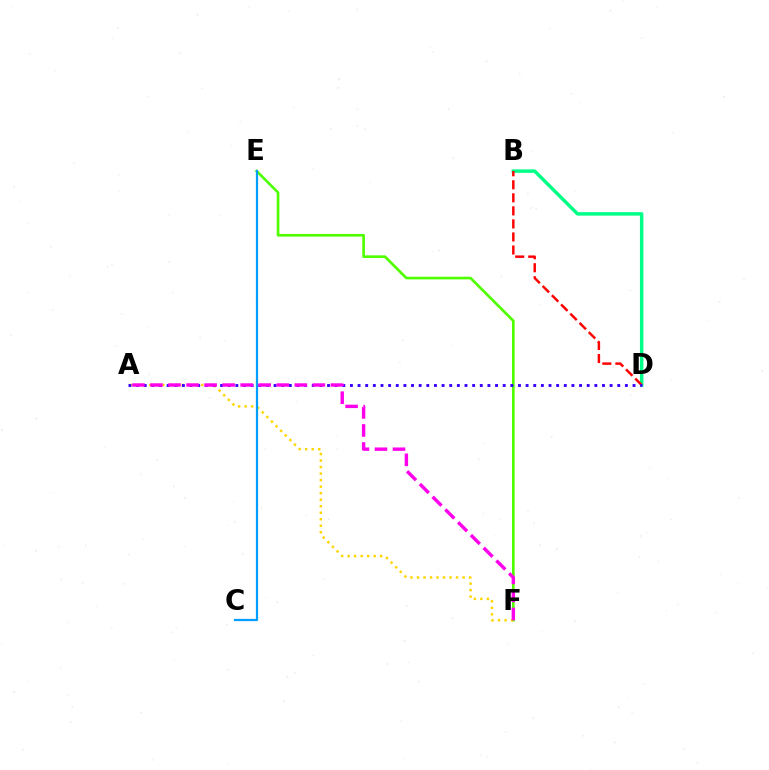{('E', 'F'): [{'color': '#4fff00', 'line_style': 'solid', 'thickness': 1.92}], ('A', 'F'): [{'color': '#ffd500', 'line_style': 'dotted', 'thickness': 1.77}, {'color': '#ff00ed', 'line_style': 'dashed', 'thickness': 2.45}], ('B', 'D'): [{'color': '#00ff86', 'line_style': 'solid', 'thickness': 2.49}, {'color': '#ff0000', 'line_style': 'dashed', 'thickness': 1.77}], ('C', 'E'): [{'color': '#009eff', 'line_style': 'solid', 'thickness': 1.6}], ('A', 'D'): [{'color': '#3700ff', 'line_style': 'dotted', 'thickness': 2.08}]}